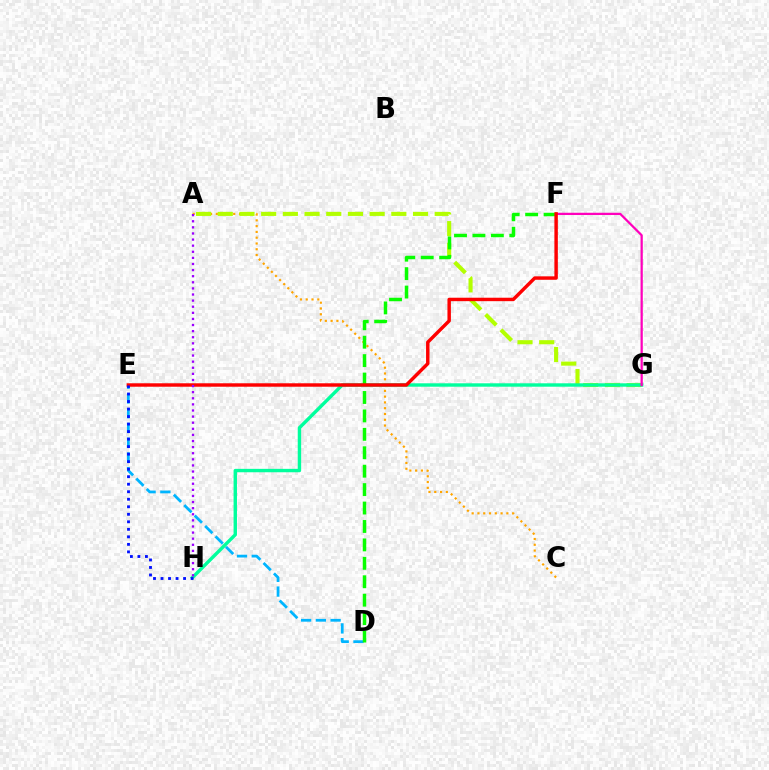{('D', 'E'): [{'color': '#00b5ff', 'line_style': 'dashed', 'thickness': 2.0}], ('A', 'C'): [{'color': '#ffa500', 'line_style': 'dotted', 'thickness': 1.57}], ('A', 'G'): [{'color': '#b3ff00', 'line_style': 'dashed', 'thickness': 2.95}], ('G', 'H'): [{'color': '#00ff9d', 'line_style': 'solid', 'thickness': 2.45}], ('F', 'G'): [{'color': '#ff00bd', 'line_style': 'solid', 'thickness': 1.62}], ('D', 'F'): [{'color': '#08ff00', 'line_style': 'dashed', 'thickness': 2.5}], ('E', 'F'): [{'color': '#ff0000', 'line_style': 'solid', 'thickness': 2.48}], ('E', 'H'): [{'color': '#0010ff', 'line_style': 'dotted', 'thickness': 2.04}], ('A', 'H'): [{'color': '#9b00ff', 'line_style': 'dotted', 'thickness': 1.66}]}